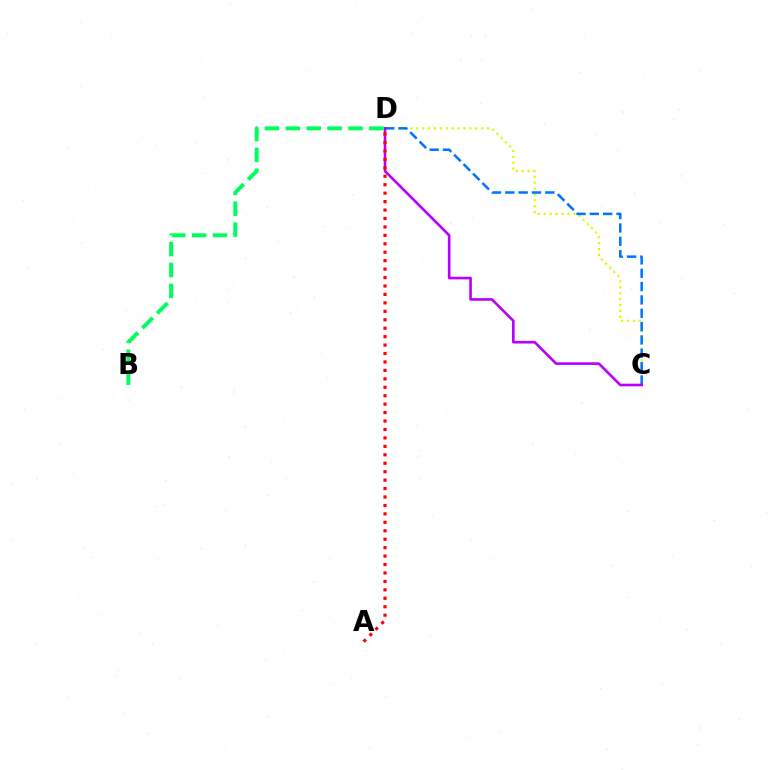{('C', 'D'): [{'color': '#d1ff00', 'line_style': 'dotted', 'thickness': 1.6}, {'color': '#0074ff', 'line_style': 'dashed', 'thickness': 1.81}, {'color': '#b900ff', 'line_style': 'solid', 'thickness': 1.9}], ('A', 'D'): [{'color': '#ff0000', 'line_style': 'dotted', 'thickness': 2.29}], ('B', 'D'): [{'color': '#00ff5c', 'line_style': 'dashed', 'thickness': 2.84}]}